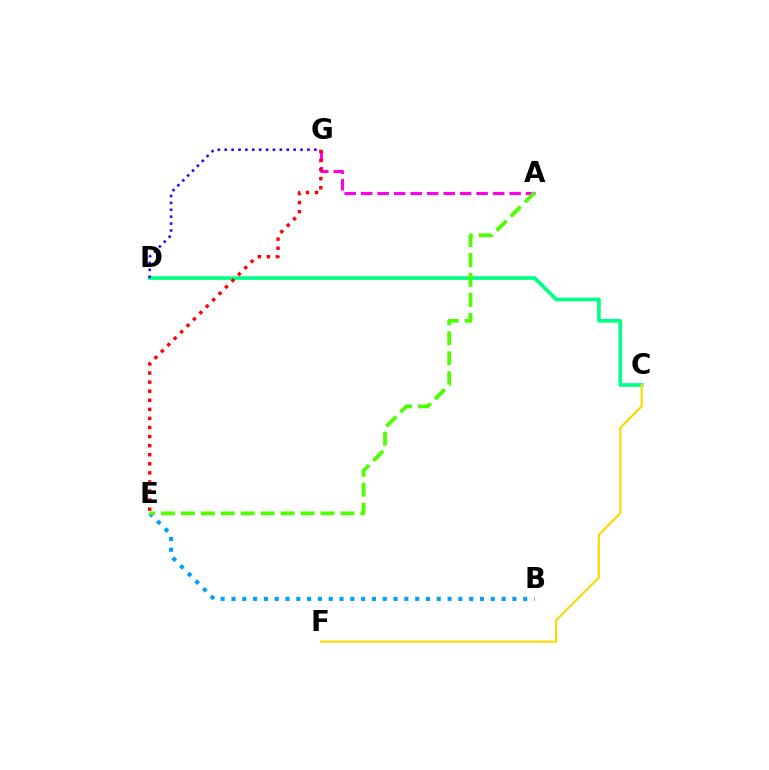{('A', 'G'): [{'color': '#ff00ed', 'line_style': 'dashed', 'thickness': 2.24}], ('C', 'D'): [{'color': '#00ff86', 'line_style': 'solid', 'thickness': 2.64}], ('E', 'G'): [{'color': '#ff0000', 'line_style': 'dotted', 'thickness': 2.47}], ('B', 'E'): [{'color': '#009eff', 'line_style': 'dotted', 'thickness': 2.94}], ('C', 'F'): [{'color': '#ffd500', 'line_style': 'solid', 'thickness': 1.52}], ('D', 'G'): [{'color': '#3700ff', 'line_style': 'dotted', 'thickness': 1.87}], ('A', 'E'): [{'color': '#4fff00', 'line_style': 'dashed', 'thickness': 2.71}]}